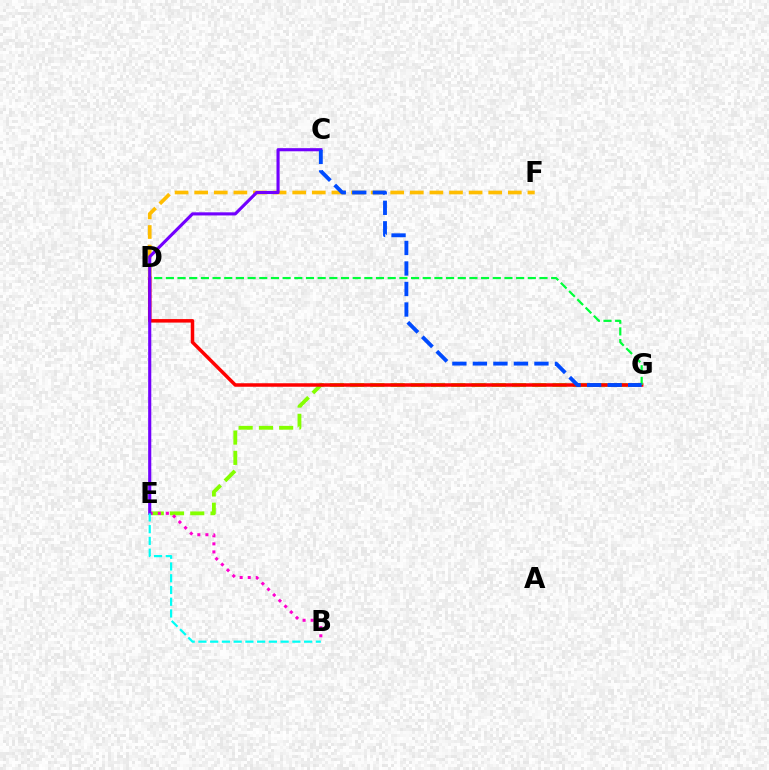{('E', 'G'): [{'color': '#84ff00', 'line_style': 'dashed', 'thickness': 2.75}], ('D', 'G'): [{'color': '#ff0000', 'line_style': 'solid', 'thickness': 2.52}, {'color': '#00ff39', 'line_style': 'dashed', 'thickness': 1.59}], ('D', 'F'): [{'color': '#ffbd00', 'line_style': 'dashed', 'thickness': 2.66}], ('B', 'E'): [{'color': '#ff00cf', 'line_style': 'dotted', 'thickness': 2.19}, {'color': '#00fff6', 'line_style': 'dashed', 'thickness': 1.6}], ('C', 'E'): [{'color': '#7200ff', 'line_style': 'solid', 'thickness': 2.25}], ('C', 'G'): [{'color': '#004bff', 'line_style': 'dashed', 'thickness': 2.79}]}